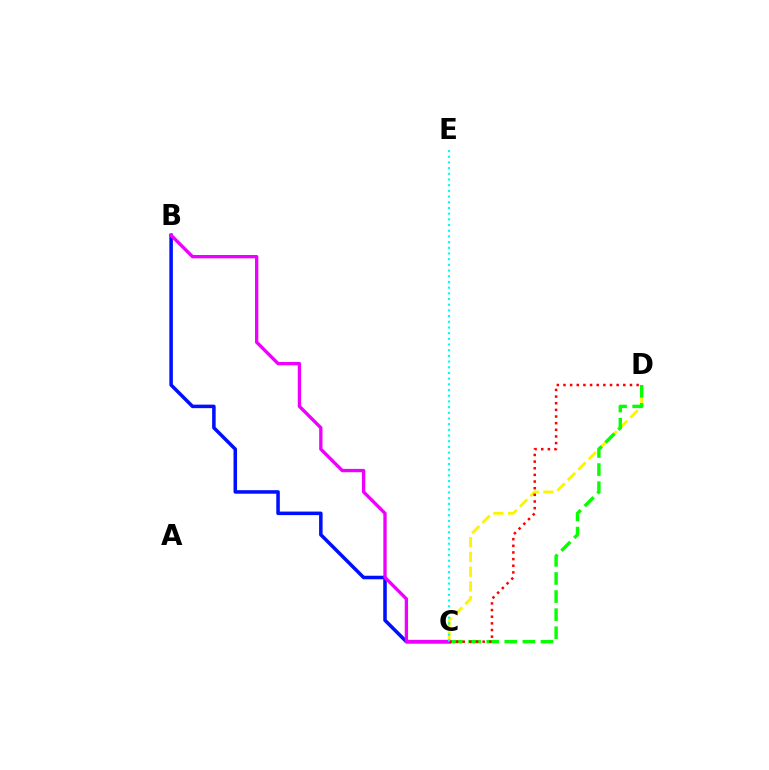{('C', 'D'): [{'color': '#fcf500', 'line_style': 'dashed', 'thickness': 2.0}, {'color': '#08ff00', 'line_style': 'dashed', 'thickness': 2.46}, {'color': '#ff0000', 'line_style': 'dotted', 'thickness': 1.81}], ('B', 'C'): [{'color': '#0010ff', 'line_style': 'solid', 'thickness': 2.54}, {'color': '#ee00ff', 'line_style': 'solid', 'thickness': 2.4}], ('C', 'E'): [{'color': '#00fff6', 'line_style': 'dotted', 'thickness': 1.55}]}